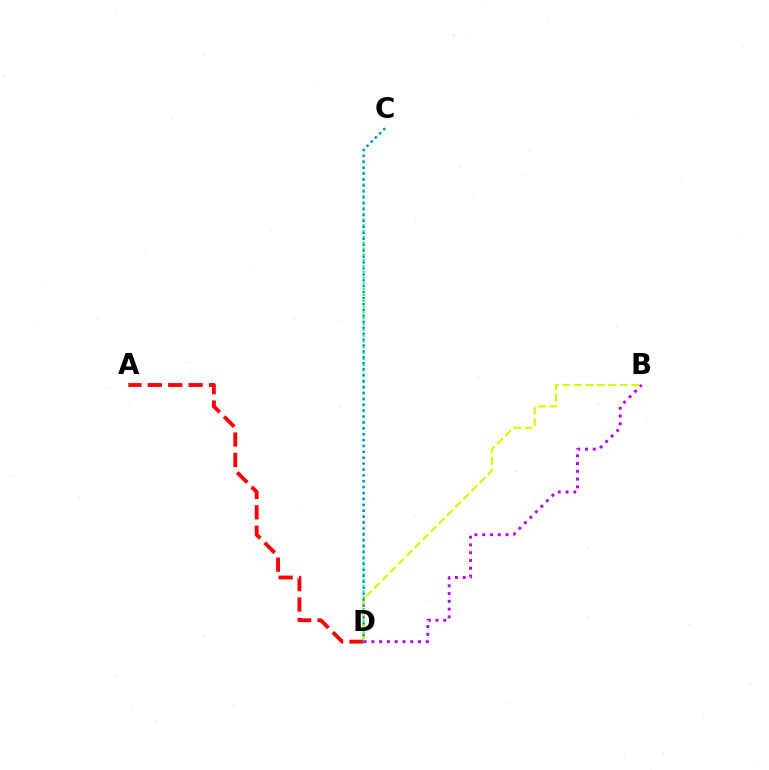{('C', 'D'): [{'color': '#00ff5c', 'line_style': 'dotted', 'thickness': 1.58}, {'color': '#0074ff', 'line_style': 'dotted', 'thickness': 1.61}], ('A', 'D'): [{'color': '#ff0000', 'line_style': 'dashed', 'thickness': 2.77}], ('B', 'D'): [{'color': '#b900ff', 'line_style': 'dotted', 'thickness': 2.11}, {'color': '#d1ff00', 'line_style': 'dashed', 'thickness': 1.56}]}